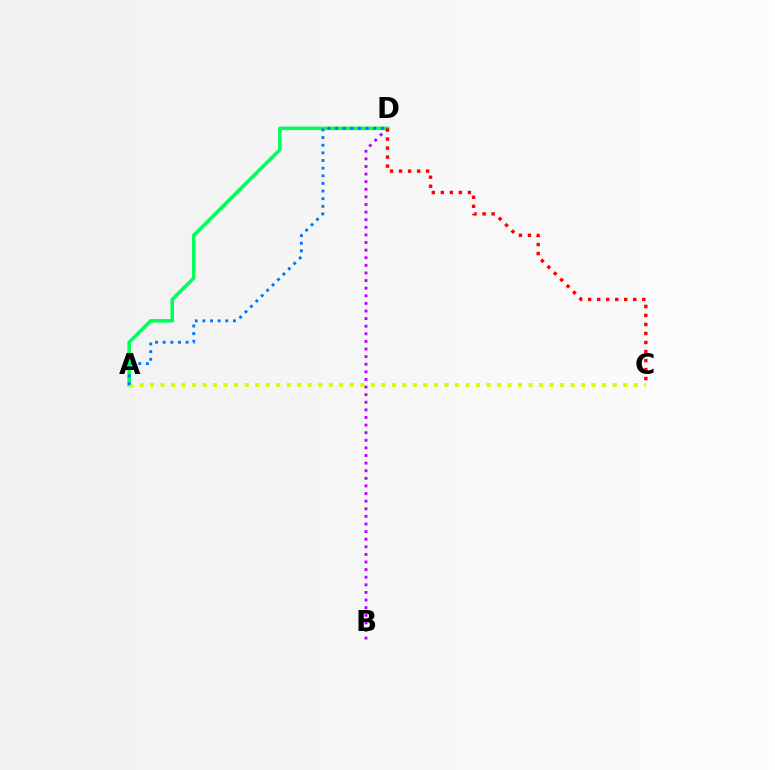{('B', 'D'): [{'color': '#b900ff', 'line_style': 'dotted', 'thickness': 2.07}], ('A', 'D'): [{'color': '#00ff5c', 'line_style': 'solid', 'thickness': 2.55}, {'color': '#0074ff', 'line_style': 'dotted', 'thickness': 2.07}], ('C', 'D'): [{'color': '#ff0000', 'line_style': 'dotted', 'thickness': 2.45}], ('A', 'C'): [{'color': '#d1ff00', 'line_style': 'dotted', 'thickness': 2.86}]}